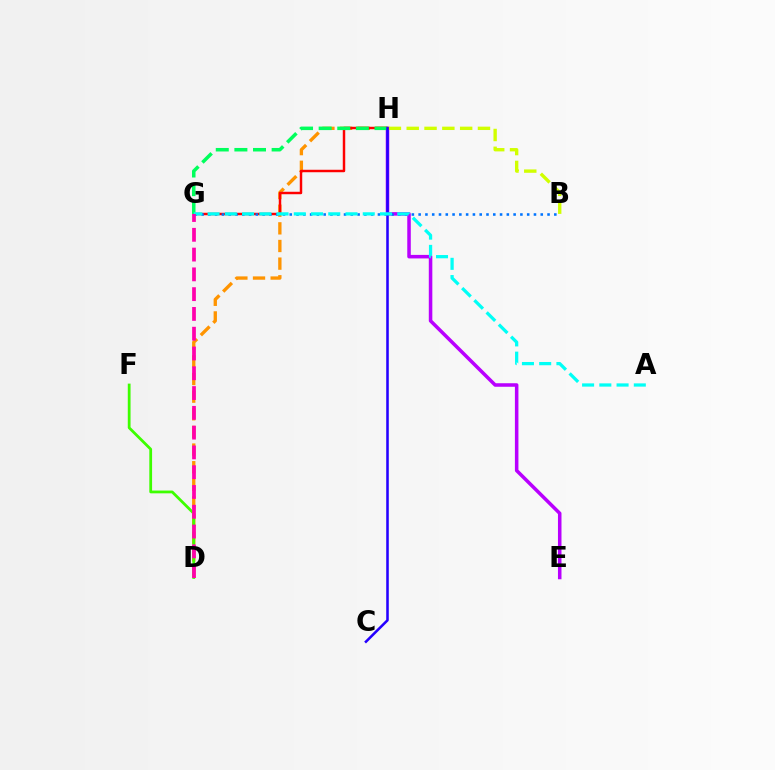{('E', 'H'): [{'color': '#b900ff', 'line_style': 'solid', 'thickness': 2.54}], ('D', 'H'): [{'color': '#ff9400', 'line_style': 'dashed', 'thickness': 2.4}], ('D', 'F'): [{'color': '#3dff00', 'line_style': 'solid', 'thickness': 2.0}], ('B', 'H'): [{'color': '#d1ff00', 'line_style': 'dashed', 'thickness': 2.42}], ('G', 'H'): [{'color': '#ff0000', 'line_style': 'solid', 'thickness': 1.77}, {'color': '#00ff5c', 'line_style': 'dashed', 'thickness': 2.53}], ('B', 'G'): [{'color': '#0074ff', 'line_style': 'dotted', 'thickness': 1.84}], ('C', 'H'): [{'color': '#2500ff', 'line_style': 'solid', 'thickness': 1.84}], ('A', 'G'): [{'color': '#00fff6', 'line_style': 'dashed', 'thickness': 2.34}], ('D', 'G'): [{'color': '#ff00ac', 'line_style': 'dashed', 'thickness': 2.69}]}